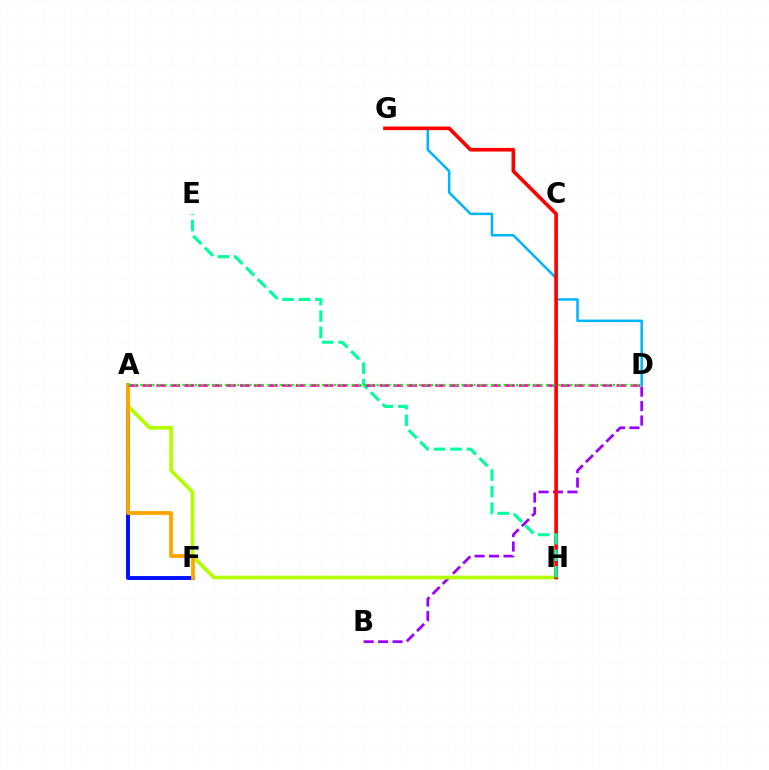{('D', 'G'): [{'color': '#00b5ff', 'line_style': 'solid', 'thickness': 1.82}], ('A', 'F'): [{'color': '#0010ff', 'line_style': 'solid', 'thickness': 2.82}, {'color': '#ffa500', 'line_style': 'solid', 'thickness': 2.75}], ('B', 'D'): [{'color': '#9b00ff', 'line_style': 'dashed', 'thickness': 1.96}], ('A', 'H'): [{'color': '#b3ff00', 'line_style': 'solid', 'thickness': 2.66}], ('G', 'H'): [{'color': '#ff0000', 'line_style': 'solid', 'thickness': 2.62}], ('E', 'H'): [{'color': '#00ff9d', 'line_style': 'dashed', 'thickness': 2.24}], ('A', 'D'): [{'color': '#ff00bd', 'line_style': 'dashed', 'thickness': 1.89}, {'color': '#08ff00', 'line_style': 'dotted', 'thickness': 1.65}]}